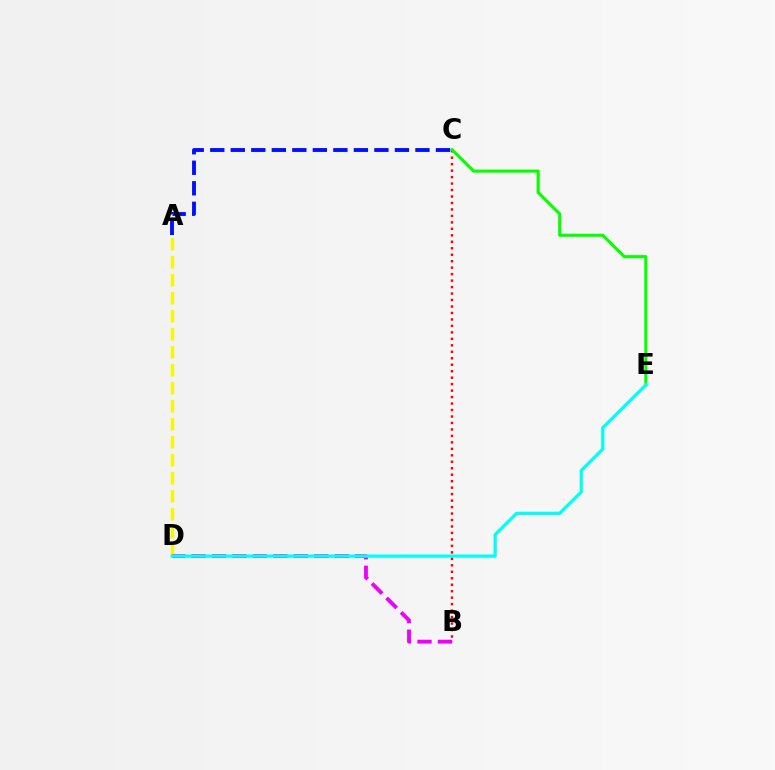{('A', 'C'): [{'color': '#0010ff', 'line_style': 'dashed', 'thickness': 2.79}], ('A', 'D'): [{'color': '#fcf500', 'line_style': 'dashed', 'thickness': 2.45}], ('B', 'D'): [{'color': '#ee00ff', 'line_style': 'dashed', 'thickness': 2.78}], ('B', 'C'): [{'color': '#ff0000', 'line_style': 'dotted', 'thickness': 1.76}], ('C', 'E'): [{'color': '#08ff00', 'line_style': 'solid', 'thickness': 2.22}], ('D', 'E'): [{'color': '#00fff6', 'line_style': 'solid', 'thickness': 2.34}]}